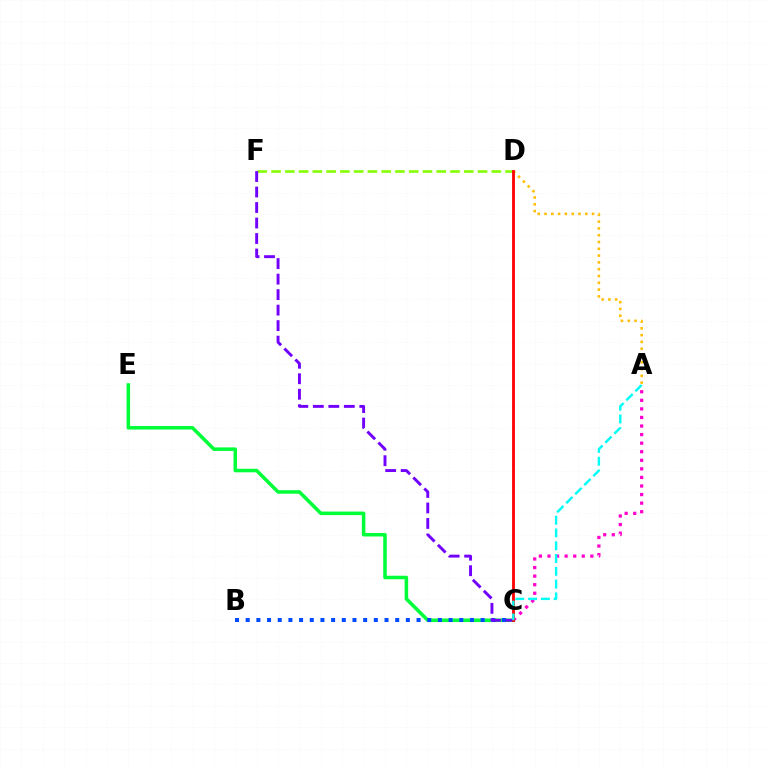{('C', 'E'): [{'color': '#00ff39', 'line_style': 'solid', 'thickness': 2.54}], ('D', 'F'): [{'color': '#84ff00', 'line_style': 'dashed', 'thickness': 1.87}], ('B', 'C'): [{'color': '#004bff', 'line_style': 'dotted', 'thickness': 2.9}], ('A', 'C'): [{'color': '#ff00cf', 'line_style': 'dotted', 'thickness': 2.33}, {'color': '#00fff6', 'line_style': 'dashed', 'thickness': 1.74}], ('C', 'F'): [{'color': '#7200ff', 'line_style': 'dashed', 'thickness': 2.11}], ('A', 'D'): [{'color': '#ffbd00', 'line_style': 'dotted', 'thickness': 1.85}], ('C', 'D'): [{'color': '#ff0000', 'line_style': 'solid', 'thickness': 2.02}]}